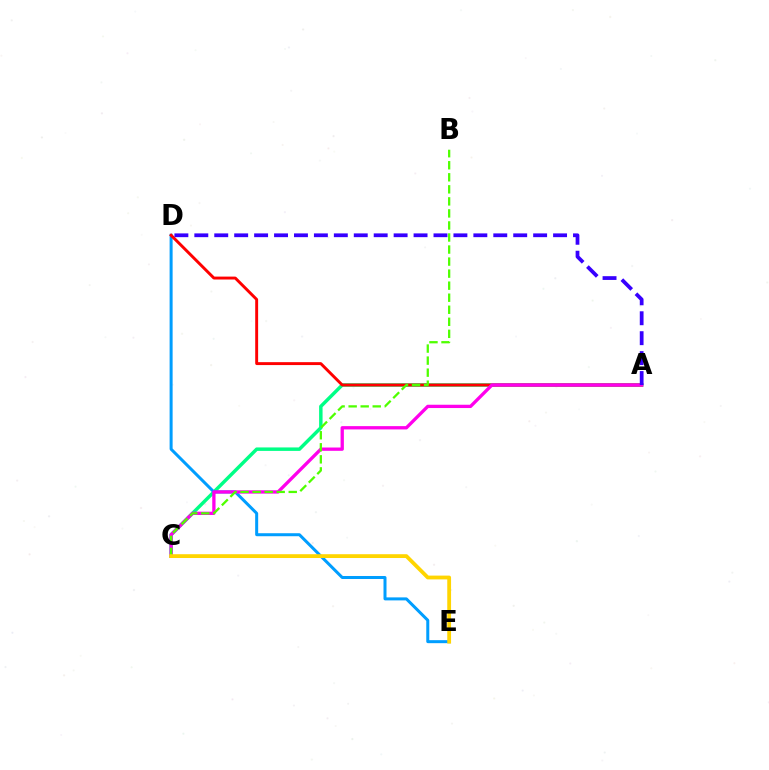{('A', 'C'): [{'color': '#00ff86', 'line_style': 'solid', 'thickness': 2.49}, {'color': '#ff00ed', 'line_style': 'solid', 'thickness': 2.38}], ('D', 'E'): [{'color': '#009eff', 'line_style': 'solid', 'thickness': 2.17}], ('A', 'D'): [{'color': '#ff0000', 'line_style': 'solid', 'thickness': 2.1}, {'color': '#3700ff', 'line_style': 'dashed', 'thickness': 2.71}], ('B', 'C'): [{'color': '#4fff00', 'line_style': 'dashed', 'thickness': 1.64}], ('C', 'E'): [{'color': '#ffd500', 'line_style': 'solid', 'thickness': 2.74}]}